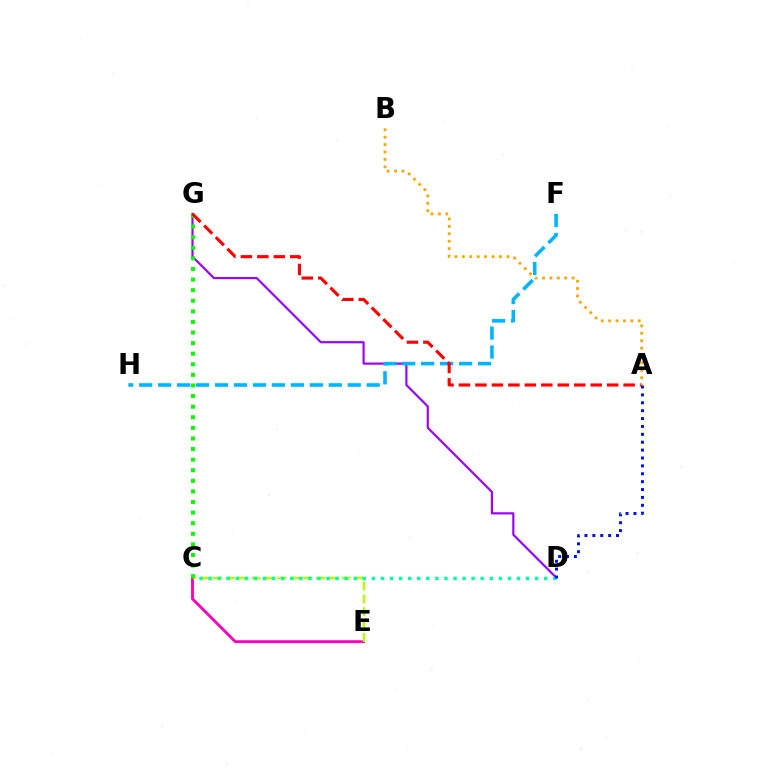{('D', 'G'): [{'color': '#9b00ff', 'line_style': 'solid', 'thickness': 1.56}], ('C', 'E'): [{'color': '#ff00bd', 'line_style': 'solid', 'thickness': 2.06}, {'color': '#b3ff00', 'line_style': 'dashed', 'thickness': 1.75}], ('C', 'D'): [{'color': '#00ff9d', 'line_style': 'dotted', 'thickness': 2.46}], ('F', 'H'): [{'color': '#00b5ff', 'line_style': 'dashed', 'thickness': 2.58}], ('C', 'G'): [{'color': '#08ff00', 'line_style': 'dotted', 'thickness': 2.88}], ('A', 'G'): [{'color': '#ff0000', 'line_style': 'dashed', 'thickness': 2.24}], ('A', 'D'): [{'color': '#0010ff', 'line_style': 'dotted', 'thickness': 2.14}], ('A', 'B'): [{'color': '#ffa500', 'line_style': 'dotted', 'thickness': 2.01}]}